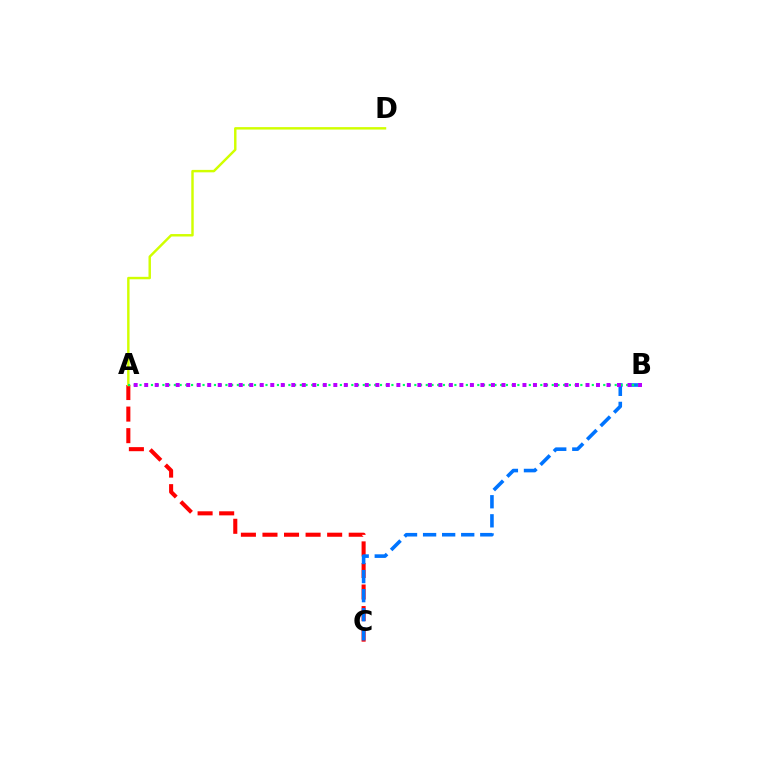{('A', 'C'): [{'color': '#ff0000', 'line_style': 'dashed', 'thickness': 2.93}], ('A', 'D'): [{'color': '#d1ff00', 'line_style': 'solid', 'thickness': 1.76}], ('B', 'C'): [{'color': '#0074ff', 'line_style': 'dashed', 'thickness': 2.59}], ('A', 'B'): [{'color': '#00ff5c', 'line_style': 'dotted', 'thickness': 1.56}, {'color': '#b900ff', 'line_style': 'dotted', 'thickness': 2.85}]}